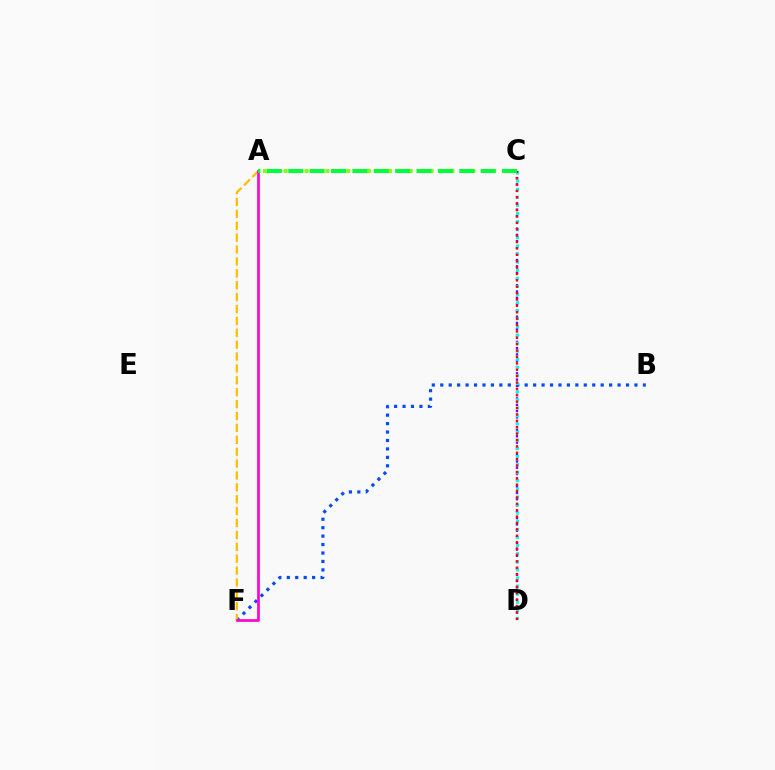{('B', 'F'): [{'color': '#004bff', 'line_style': 'dotted', 'thickness': 2.29}], ('C', 'D'): [{'color': '#7200ff', 'line_style': 'dotted', 'thickness': 1.71}, {'color': '#00fff6', 'line_style': 'dotted', 'thickness': 2.2}, {'color': '#ff0000', 'line_style': 'dotted', 'thickness': 1.74}], ('A', 'F'): [{'color': '#ffbd00', 'line_style': 'dashed', 'thickness': 1.62}, {'color': '#ff00cf', 'line_style': 'solid', 'thickness': 1.92}], ('A', 'C'): [{'color': '#84ff00', 'line_style': 'dotted', 'thickness': 2.83}, {'color': '#00ff39', 'line_style': 'dashed', 'thickness': 2.9}]}